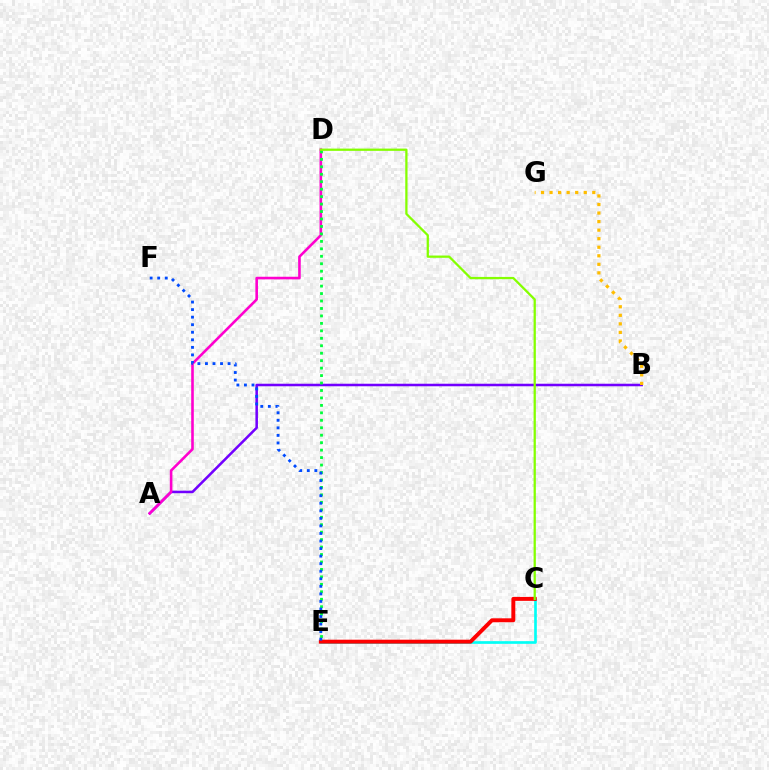{('A', 'B'): [{'color': '#7200ff', 'line_style': 'solid', 'thickness': 1.83}], ('A', 'D'): [{'color': '#ff00cf', 'line_style': 'solid', 'thickness': 1.87}], ('D', 'E'): [{'color': '#00ff39', 'line_style': 'dotted', 'thickness': 2.03}], ('C', 'E'): [{'color': '#00fff6', 'line_style': 'solid', 'thickness': 1.92}, {'color': '#ff0000', 'line_style': 'solid', 'thickness': 2.83}], ('E', 'F'): [{'color': '#004bff', 'line_style': 'dotted', 'thickness': 2.05}], ('C', 'D'): [{'color': '#84ff00', 'line_style': 'solid', 'thickness': 1.63}], ('B', 'G'): [{'color': '#ffbd00', 'line_style': 'dotted', 'thickness': 2.32}]}